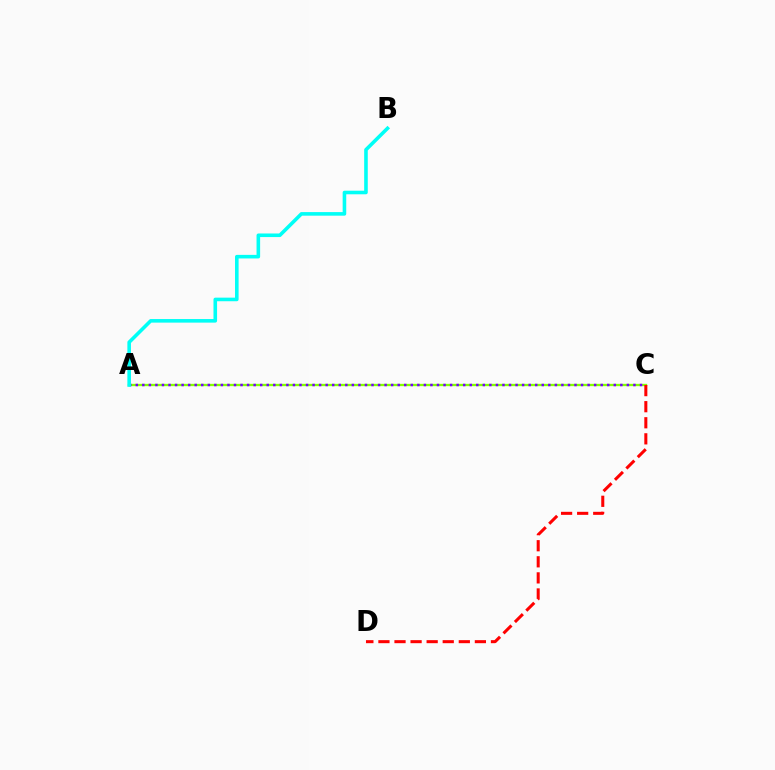{('A', 'C'): [{'color': '#84ff00', 'line_style': 'solid', 'thickness': 1.68}, {'color': '#7200ff', 'line_style': 'dotted', 'thickness': 1.78}], ('A', 'B'): [{'color': '#00fff6', 'line_style': 'solid', 'thickness': 2.58}], ('C', 'D'): [{'color': '#ff0000', 'line_style': 'dashed', 'thickness': 2.18}]}